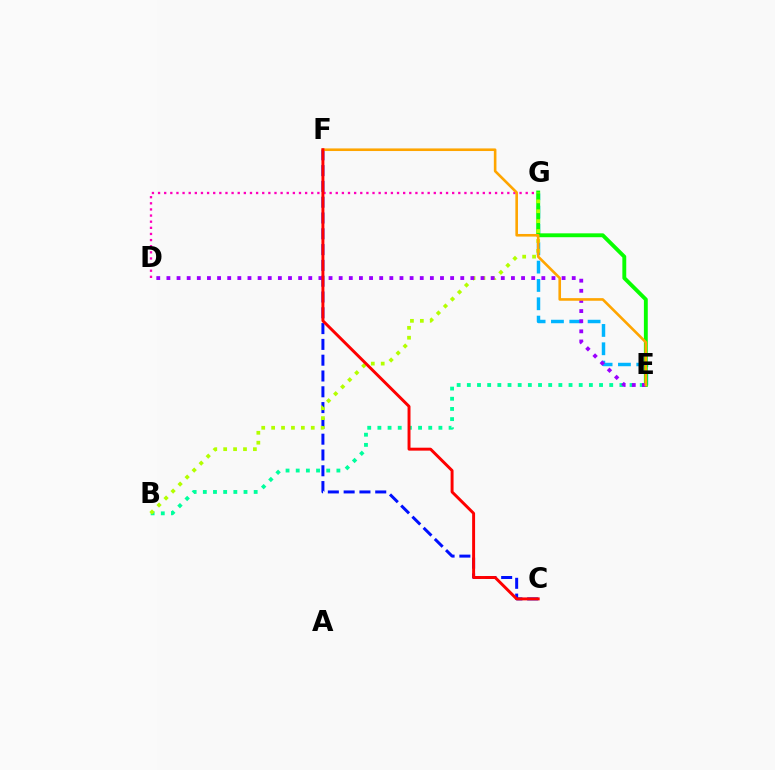{('B', 'E'): [{'color': '#00ff9d', 'line_style': 'dotted', 'thickness': 2.76}], ('C', 'F'): [{'color': '#0010ff', 'line_style': 'dashed', 'thickness': 2.15}, {'color': '#ff0000', 'line_style': 'solid', 'thickness': 2.12}], ('E', 'G'): [{'color': '#00b5ff', 'line_style': 'dashed', 'thickness': 2.49}, {'color': '#08ff00', 'line_style': 'solid', 'thickness': 2.79}], ('D', 'G'): [{'color': '#ff00bd', 'line_style': 'dotted', 'thickness': 1.66}], ('B', 'G'): [{'color': '#b3ff00', 'line_style': 'dotted', 'thickness': 2.69}], ('D', 'E'): [{'color': '#9b00ff', 'line_style': 'dotted', 'thickness': 2.75}], ('E', 'F'): [{'color': '#ffa500', 'line_style': 'solid', 'thickness': 1.88}]}